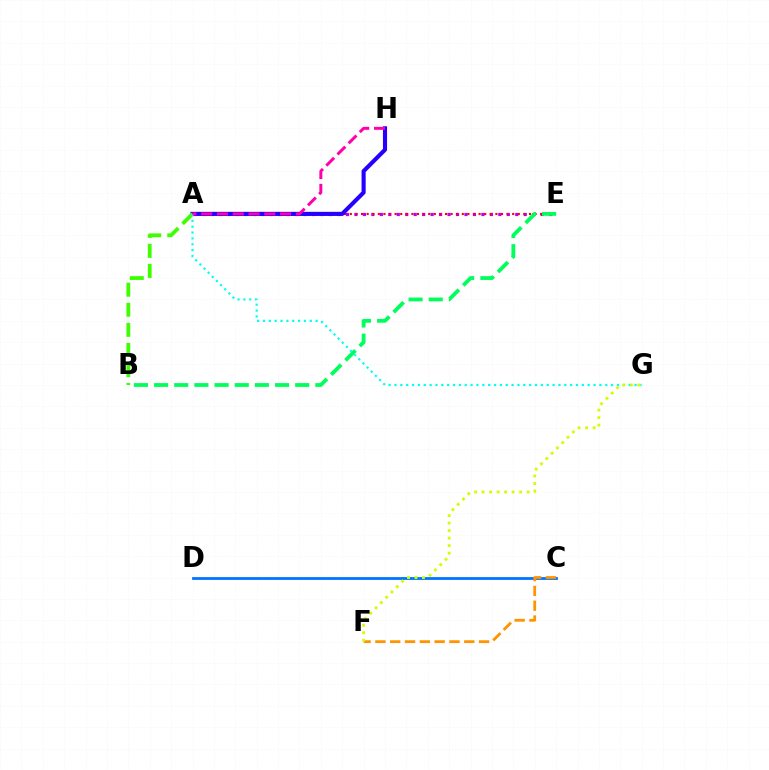{('A', 'E'): [{'color': '#b900ff', 'line_style': 'dotted', 'thickness': 2.3}, {'color': '#ff0000', 'line_style': 'dotted', 'thickness': 1.52}], ('C', 'D'): [{'color': '#0074ff', 'line_style': 'solid', 'thickness': 2.0}], ('A', 'H'): [{'color': '#2500ff', 'line_style': 'solid', 'thickness': 2.96}, {'color': '#ff00ac', 'line_style': 'dashed', 'thickness': 2.14}], ('B', 'E'): [{'color': '#00ff5c', 'line_style': 'dashed', 'thickness': 2.74}], ('A', 'B'): [{'color': '#3dff00', 'line_style': 'dashed', 'thickness': 2.73}], ('A', 'G'): [{'color': '#00fff6', 'line_style': 'dotted', 'thickness': 1.59}], ('C', 'F'): [{'color': '#ff9400', 'line_style': 'dashed', 'thickness': 2.01}], ('F', 'G'): [{'color': '#d1ff00', 'line_style': 'dotted', 'thickness': 2.04}]}